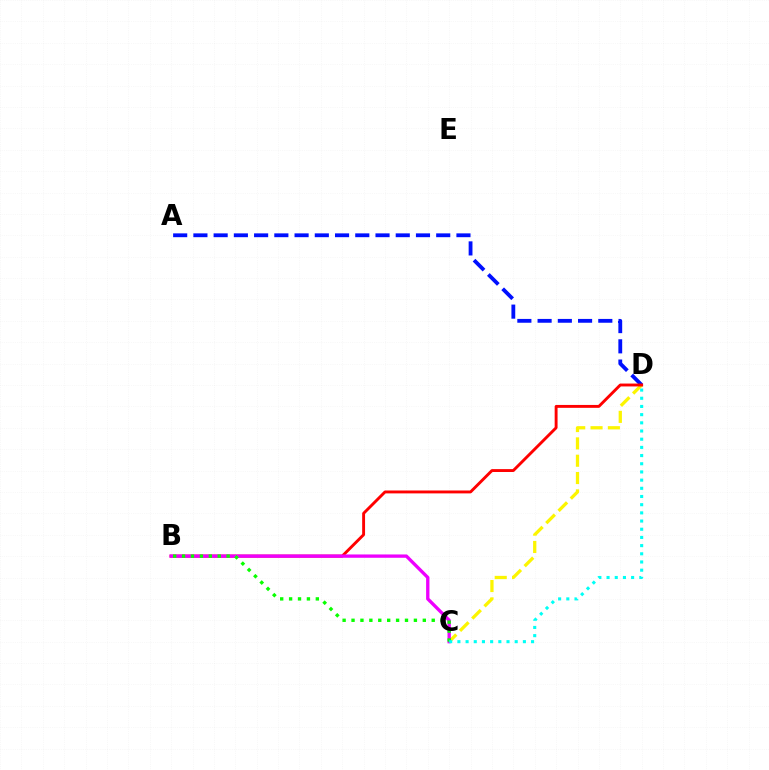{('C', 'D'): [{'color': '#fcf500', 'line_style': 'dashed', 'thickness': 2.35}, {'color': '#00fff6', 'line_style': 'dotted', 'thickness': 2.22}], ('A', 'D'): [{'color': '#0010ff', 'line_style': 'dashed', 'thickness': 2.75}], ('B', 'D'): [{'color': '#ff0000', 'line_style': 'solid', 'thickness': 2.08}], ('B', 'C'): [{'color': '#ee00ff', 'line_style': 'solid', 'thickness': 2.39}, {'color': '#08ff00', 'line_style': 'dotted', 'thickness': 2.42}]}